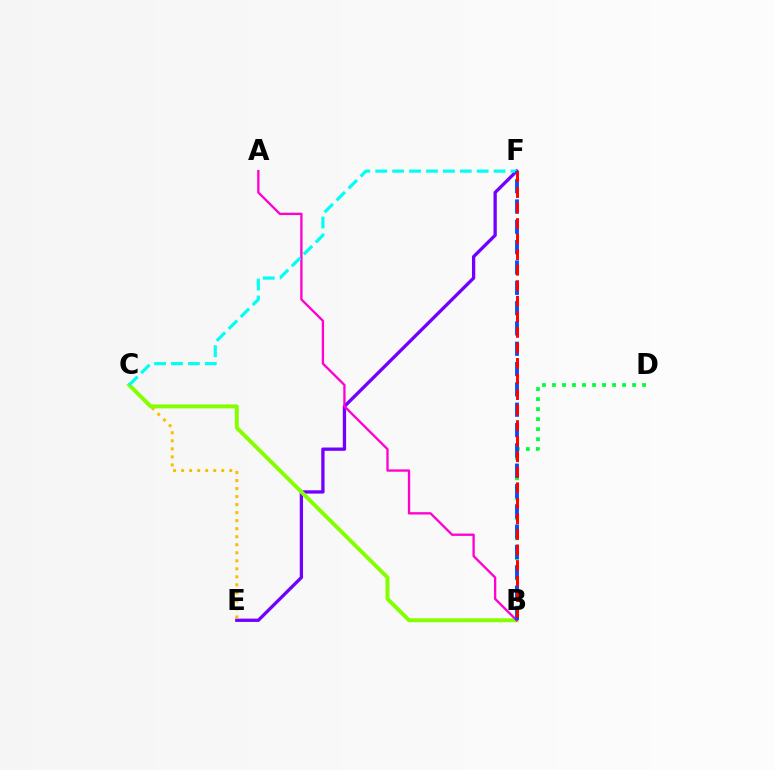{('E', 'F'): [{'color': '#7200ff', 'line_style': 'solid', 'thickness': 2.38}], ('C', 'E'): [{'color': '#ffbd00', 'line_style': 'dotted', 'thickness': 2.18}], ('B', 'C'): [{'color': '#84ff00', 'line_style': 'solid', 'thickness': 2.83}], ('A', 'B'): [{'color': '#ff00cf', 'line_style': 'solid', 'thickness': 1.67}], ('C', 'F'): [{'color': '#00fff6', 'line_style': 'dashed', 'thickness': 2.3}], ('B', 'D'): [{'color': '#00ff39', 'line_style': 'dotted', 'thickness': 2.72}], ('B', 'F'): [{'color': '#004bff', 'line_style': 'dashed', 'thickness': 2.76}, {'color': '#ff0000', 'line_style': 'dashed', 'thickness': 2.11}]}